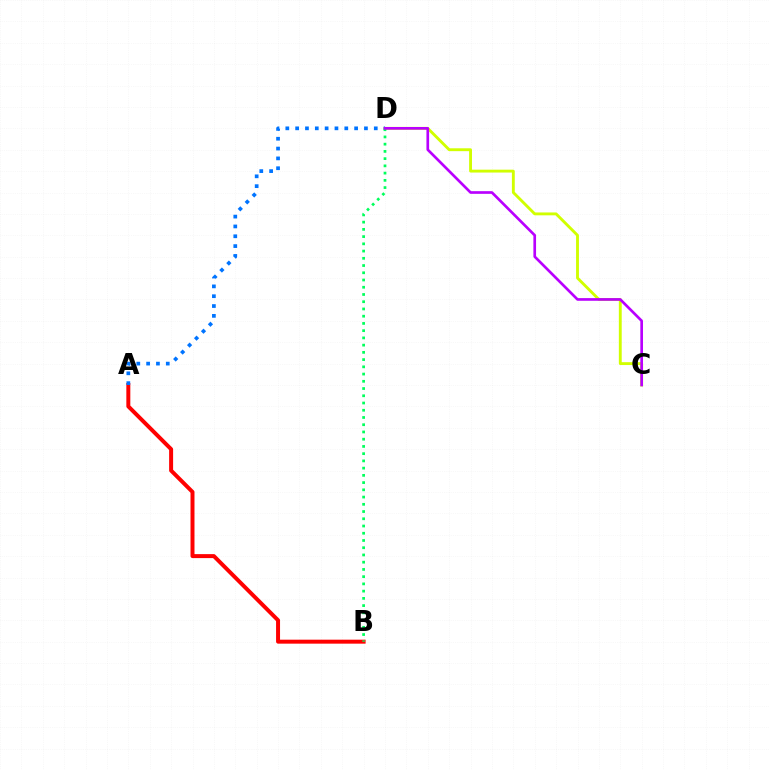{('C', 'D'): [{'color': '#d1ff00', 'line_style': 'solid', 'thickness': 2.07}, {'color': '#b900ff', 'line_style': 'solid', 'thickness': 1.92}], ('A', 'B'): [{'color': '#ff0000', 'line_style': 'solid', 'thickness': 2.86}], ('A', 'D'): [{'color': '#0074ff', 'line_style': 'dotted', 'thickness': 2.67}], ('B', 'D'): [{'color': '#00ff5c', 'line_style': 'dotted', 'thickness': 1.97}]}